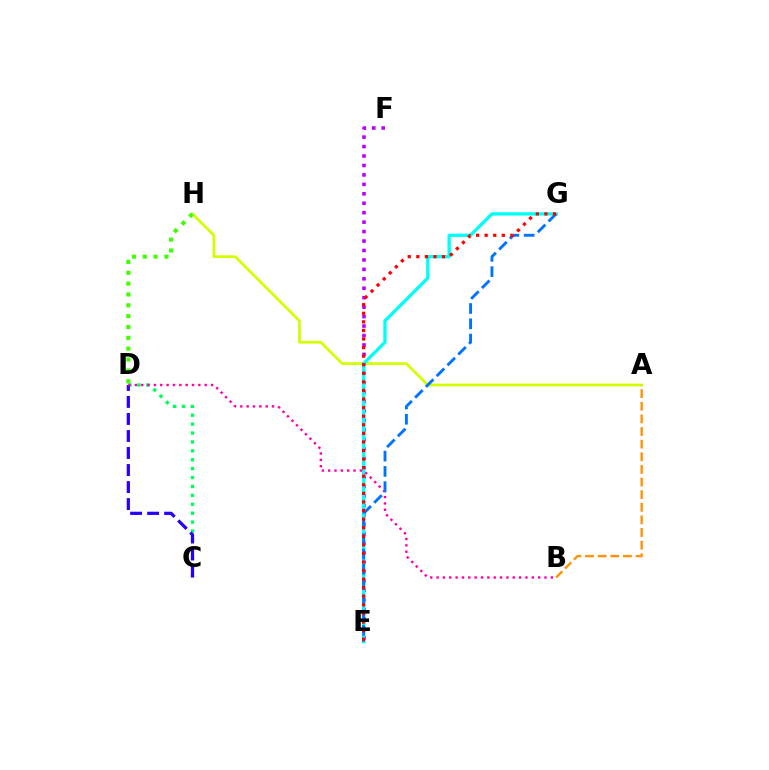{('A', 'H'): [{'color': '#d1ff00', 'line_style': 'solid', 'thickness': 1.96}], ('D', 'H'): [{'color': '#3dff00', 'line_style': 'dotted', 'thickness': 2.95}], ('E', 'F'): [{'color': '#b900ff', 'line_style': 'dotted', 'thickness': 2.57}], ('C', 'D'): [{'color': '#00ff5c', 'line_style': 'dotted', 'thickness': 2.42}, {'color': '#2500ff', 'line_style': 'dashed', 'thickness': 2.31}], ('E', 'G'): [{'color': '#00fff6', 'line_style': 'solid', 'thickness': 2.4}, {'color': '#0074ff', 'line_style': 'dashed', 'thickness': 2.07}, {'color': '#ff0000', 'line_style': 'dotted', 'thickness': 2.33}], ('A', 'B'): [{'color': '#ff9400', 'line_style': 'dashed', 'thickness': 1.71}], ('B', 'D'): [{'color': '#ff00ac', 'line_style': 'dotted', 'thickness': 1.72}]}